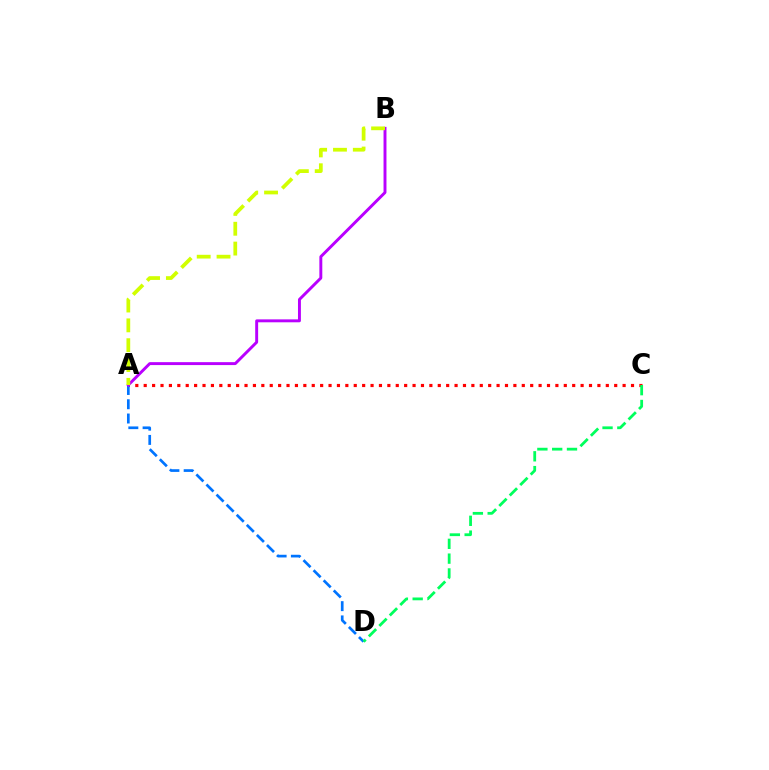{('A', 'C'): [{'color': '#ff0000', 'line_style': 'dotted', 'thickness': 2.28}], ('A', 'D'): [{'color': '#0074ff', 'line_style': 'dashed', 'thickness': 1.94}], ('A', 'B'): [{'color': '#b900ff', 'line_style': 'solid', 'thickness': 2.11}, {'color': '#d1ff00', 'line_style': 'dashed', 'thickness': 2.69}], ('C', 'D'): [{'color': '#00ff5c', 'line_style': 'dashed', 'thickness': 2.01}]}